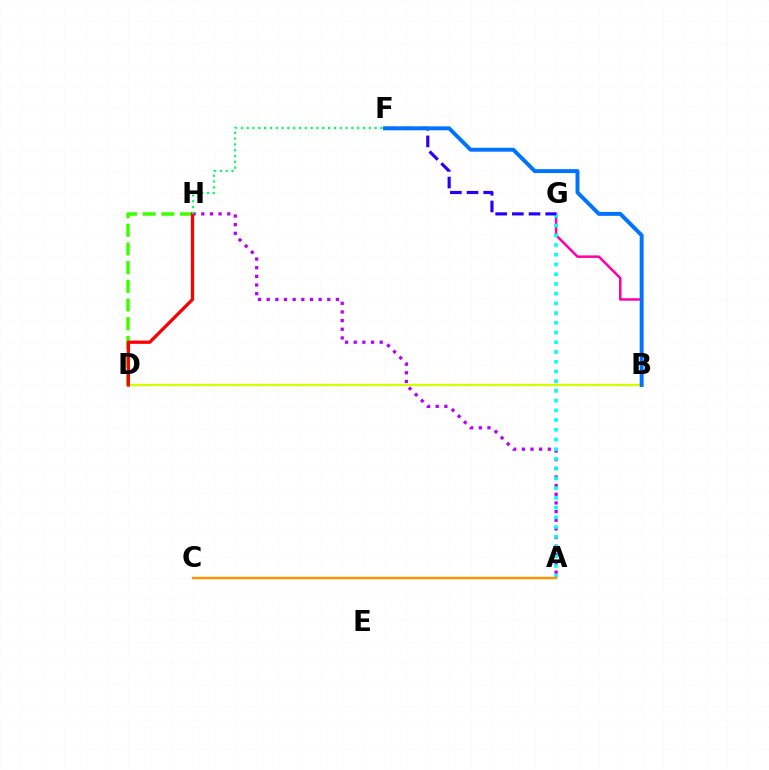{('A', 'H'): [{'color': '#b900ff', 'line_style': 'dotted', 'thickness': 2.35}], ('B', 'D'): [{'color': '#d1ff00', 'line_style': 'solid', 'thickness': 1.68}], ('B', 'G'): [{'color': '#ff00ac', 'line_style': 'solid', 'thickness': 1.81}], ('A', 'G'): [{'color': '#00fff6', 'line_style': 'dotted', 'thickness': 2.64}], ('D', 'H'): [{'color': '#3dff00', 'line_style': 'dashed', 'thickness': 2.54}, {'color': '#ff0000', 'line_style': 'solid', 'thickness': 2.36}], ('A', 'C'): [{'color': '#ff9400', 'line_style': 'solid', 'thickness': 1.77}], ('F', 'G'): [{'color': '#2500ff', 'line_style': 'dashed', 'thickness': 2.26}], ('B', 'F'): [{'color': '#0074ff', 'line_style': 'solid', 'thickness': 2.83}], ('F', 'H'): [{'color': '#00ff5c', 'line_style': 'dotted', 'thickness': 1.58}]}